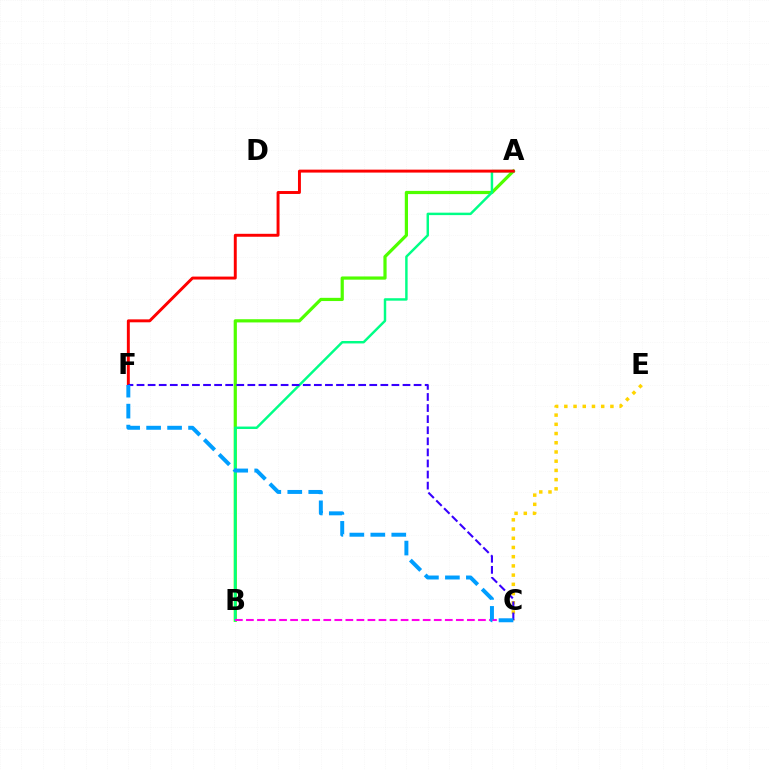{('C', 'E'): [{'color': '#ffd500', 'line_style': 'dotted', 'thickness': 2.5}], ('A', 'B'): [{'color': '#4fff00', 'line_style': 'solid', 'thickness': 2.31}, {'color': '#00ff86', 'line_style': 'solid', 'thickness': 1.77}], ('A', 'F'): [{'color': '#ff0000', 'line_style': 'solid', 'thickness': 2.12}], ('B', 'C'): [{'color': '#ff00ed', 'line_style': 'dashed', 'thickness': 1.5}], ('C', 'F'): [{'color': '#3700ff', 'line_style': 'dashed', 'thickness': 1.51}, {'color': '#009eff', 'line_style': 'dashed', 'thickness': 2.85}]}